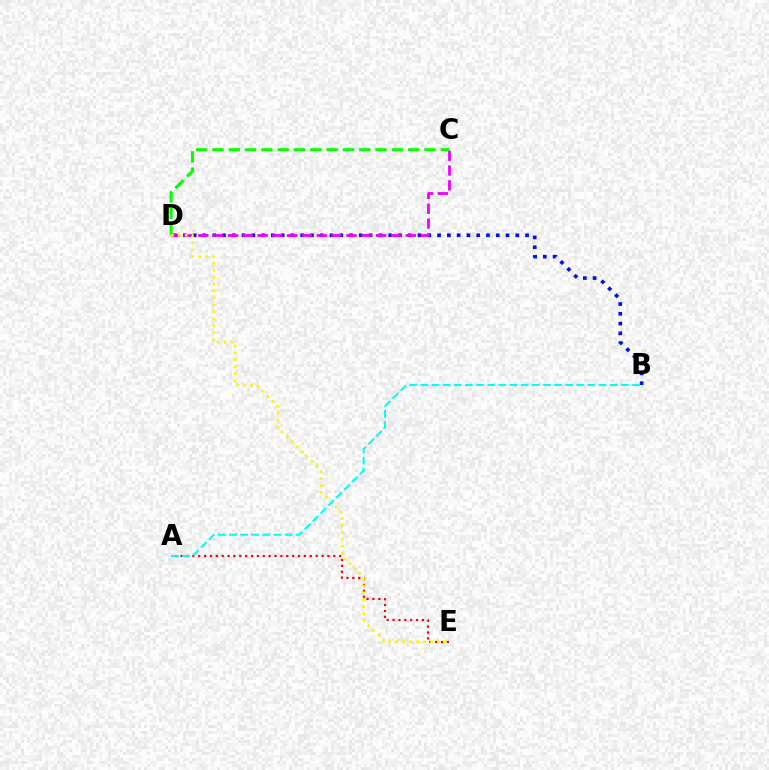{('B', 'D'): [{'color': '#0010ff', 'line_style': 'dotted', 'thickness': 2.66}], ('C', 'D'): [{'color': '#ee00ff', 'line_style': 'dashed', 'thickness': 2.01}, {'color': '#08ff00', 'line_style': 'dashed', 'thickness': 2.22}], ('A', 'E'): [{'color': '#ff0000', 'line_style': 'dotted', 'thickness': 1.6}], ('D', 'E'): [{'color': '#fcf500', 'line_style': 'dotted', 'thickness': 1.89}], ('A', 'B'): [{'color': '#00fff6', 'line_style': 'dashed', 'thickness': 1.51}]}